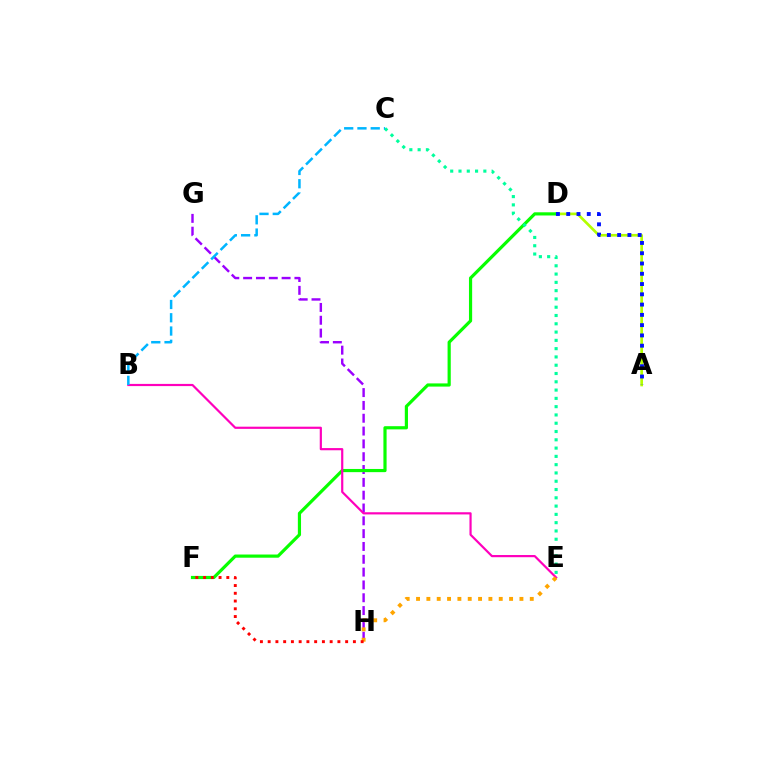{('A', 'D'): [{'color': '#b3ff00', 'line_style': 'solid', 'thickness': 1.93}, {'color': '#0010ff', 'line_style': 'dotted', 'thickness': 2.79}], ('G', 'H'): [{'color': '#9b00ff', 'line_style': 'dashed', 'thickness': 1.74}], ('D', 'F'): [{'color': '#08ff00', 'line_style': 'solid', 'thickness': 2.29}], ('B', 'E'): [{'color': '#ff00bd', 'line_style': 'solid', 'thickness': 1.58}], ('C', 'E'): [{'color': '#00ff9d', 'line_style': 'dotted', 'thickness': 2.25}], ('B', 'C'): [{'color': '#00b5ff', 'line_style': 'dashed', 'thickness': 1.8}], ('E', 'H'): [{'color': '#ffa500', 'line_style': 'dotted', 'thickness': 2.81}], ('F', 'H'): [{'color': '#ff0000', 'line_style': 'dotted', 'thickness': 2.11}]}